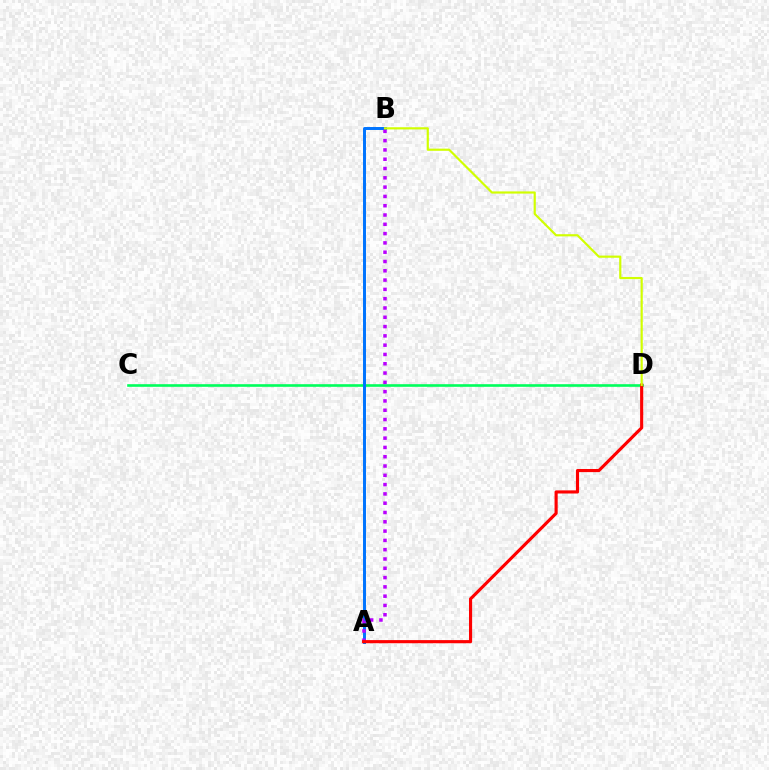{('C', 'D'): [{'color': '#00ff5c', 'line_style': 'solid', 'thickness': 1.89}], ('A', 'B'): [{'color': '#0074ff', 'line_style': 'solid', 'thickness': 2.14}, {'color': '#b900ff', 'line_style': 'dotted', 'thickness': 2.53}], ('A', 'D'): [{'color': '#ff0000', 'line_style': 'solid', 'thickness': 2.25}], ('B', 'D'): [{'color': '#d1ff00', 'line_style': 'solid', 'thickness': 1.57}]}